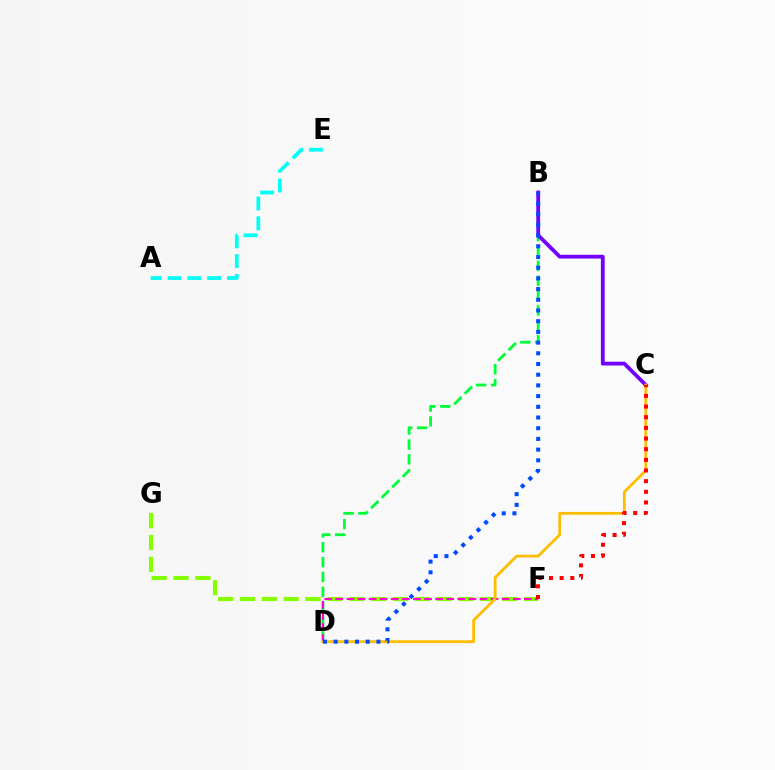{('A', 'E'): [{'color': '#00fff6', 'line_style': 'dashed', 'thickness': 2.69}], ('B', 'D'): [{'color': '#00ff39', 'line_style': 'dashed', 'thickness': 2.02}, {'color': '#004bff', 'line_style': 'dotted', 'thickness': 2.91}], ('F', 'G'): [{'color': '#84ff00', 'line_style': 'dashed', 'thickness': 2.97}], ('D', 'F'): [{'color': '#ff00cf', 'line_style': 'dashed', 'thickness': 1.51}], ('B', 'C'): [{'color': '#7200ff', 'line_style': 'solid', 'thickness': 2.73}], ('C', 'D'): [{'color': '#ffbd00', 'line_style': 'solid', 'thickness': 2.02}], ('C', 'F'): [{'color': '#ff0000', 'line_style': 'dotted', 'thickness': 2.9}]}